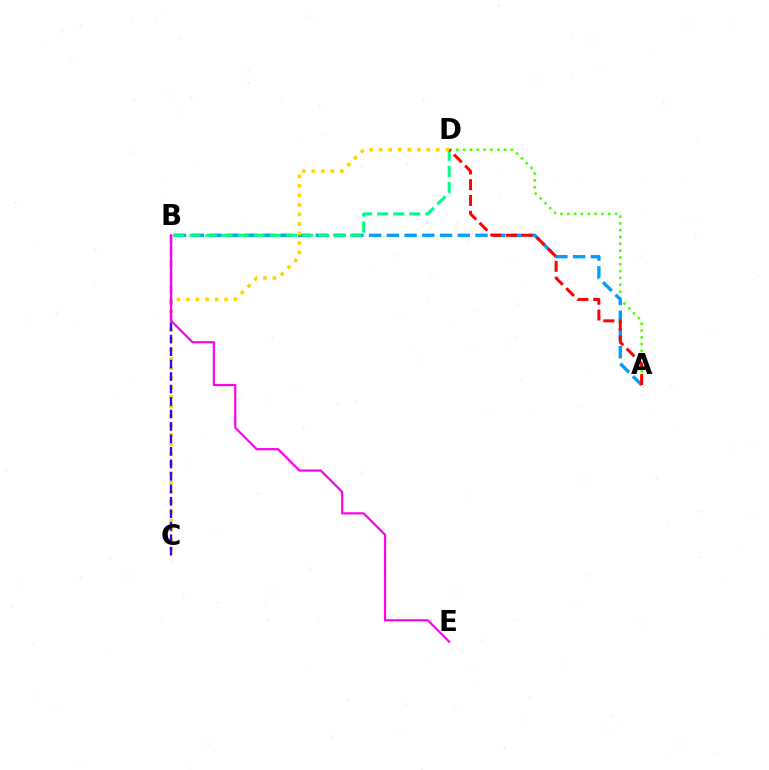{('A', 'D'): [{'color': '#4fff00', 'line_style': 'dotted', 'thickness': 1.85}, {'color': '#ff0000', 'line_style': 'dashed', 'thickness': 2.14}], ('A', 'B'): [{'color': '#009eff', 'line_style': 'dashed', 'thickness': 2.41}], ('B', 'D'): [{'color': '#00ff86', 'line_style': 'dashed', 'thickness': 2.18}], ('C', 'D'): [{'color': '#ffd500', 'line_style': 'dotted', 'thickness': 2.59}], ('B', 'C'): [{'color': '#3700ff', 'line_style': 'dashed', 'thickness': 1.69}], ('B', 'E'): [{'color': '#ff00ed', 'line_style': 'solid', 'thickness': 1.58}]}